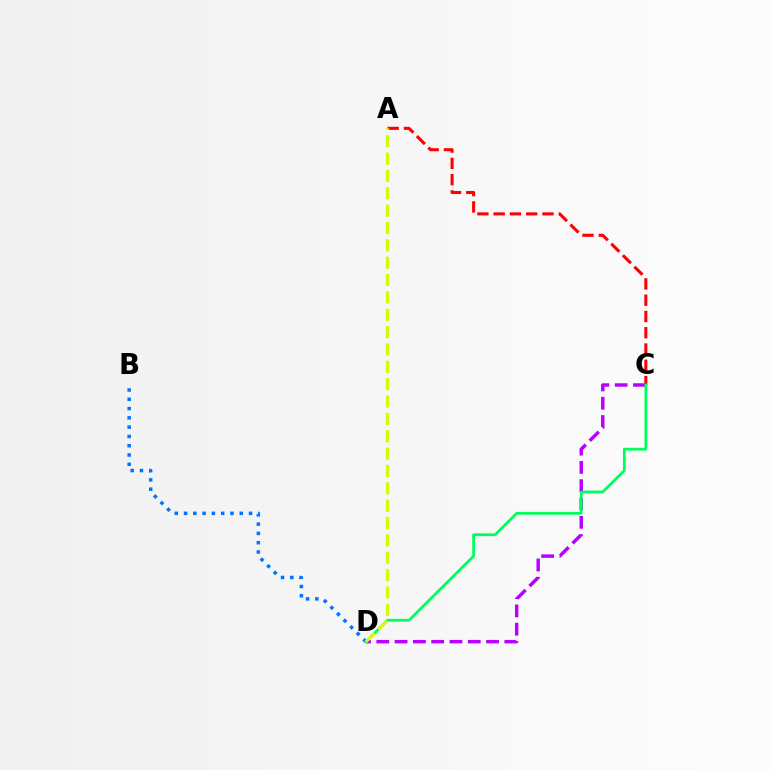{('B', 'D'): [{'color': '#0074ff', 'line_style': 'dotted', 'thickness': 2.52}], ('A', 'C'): [{'color': '#ff0000', 'line_style': 'dashed', 'thickness': 2.21}], ('C', 'D'): [{'color': '#b900ff', 'line_style': 'dashed', 'thickness': 2.49}, {'color': '#00ff5c', 'line_style': 'solid', 'thickness': 2.0}], ('A', 'D'): [{'color': '#d1ff00', 'line_style': 'dashed', 'thickness': 2.36}]}